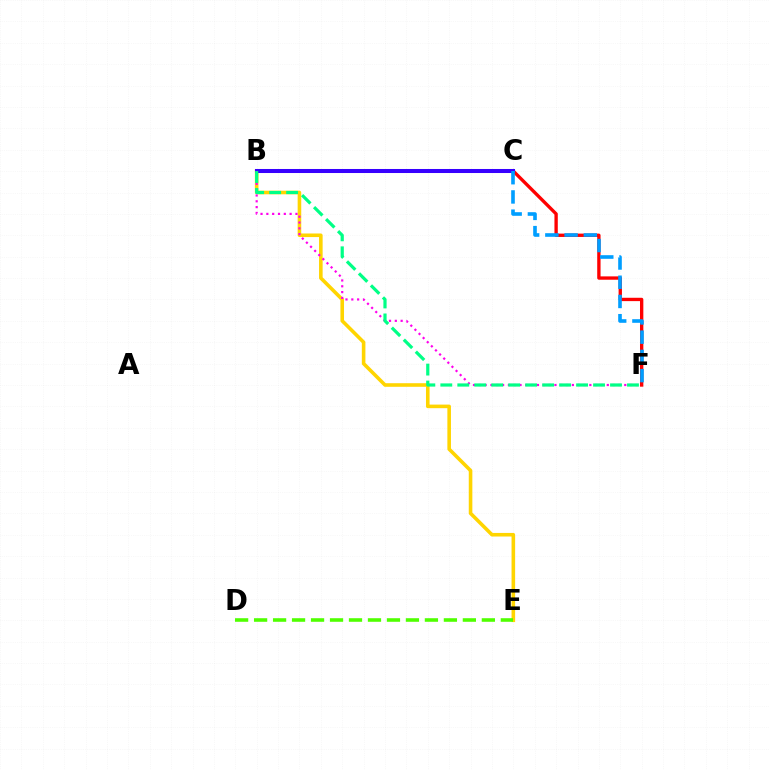{('B', 'E'): [{'color': '#ffd500', 'line_style': 'solid', 'thickness': 2.58}], ('D', 'E'): [{'color': '#4fff00', 'line_style': 'dashed', 'thickness': 2.58}], ('C', 'F'): [{'color': '#ff0000', 'line_style': 'solid', 'thickness': 2.41}, {'color': '#009eff', 'line_style': 'dashed', 'thickness': 2.61}], ('B', 'C'): [{'color': '#3700ff', 'line_style': 'solid', 'thickness': 2.9}], ('B', 'F'): [{'color': '#ff00ed', 'line_style': 'dotted', 'thickness': 1.58}, {'color': '#00ff86', 'line_style': 'dashed', 'thickness': 2.31}]}